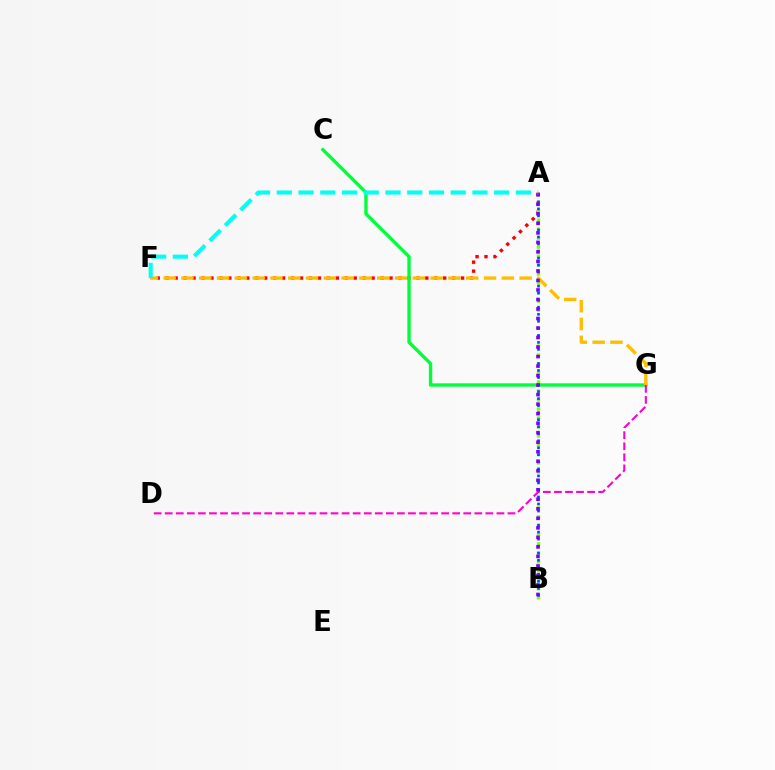{('A', 'F'): [{'color': '#ff0000', 'line_style': 'dotted', 'thickness': 2.43}, {'color': '#00fff6', 'line_style': 'dashed', 'thickness': 2.95}], ('C', 'G'): [{'color': '#00ff39', 'line_style': 'solid', 'thickness': 2.42}], ('A', 'B'): [{'color': '#84ff00', 'line_style': 'dotted', 'thickness': 2.44}, {'color': '#004bff', 'line_style': 'dotted', 'thickness': 1.91}, {'color': '#7200ff', 'line_style': 'dotted', 'thickness': 2.59}], ('F', 'G'): [{'color': '#ffbd00', 'line_style': 'dashed', 'thickness': 2.42}], ('D', 'G'): [{'color': '#ff00cf', 'line_style': 'dashed', 'thickness': 1.5}]}